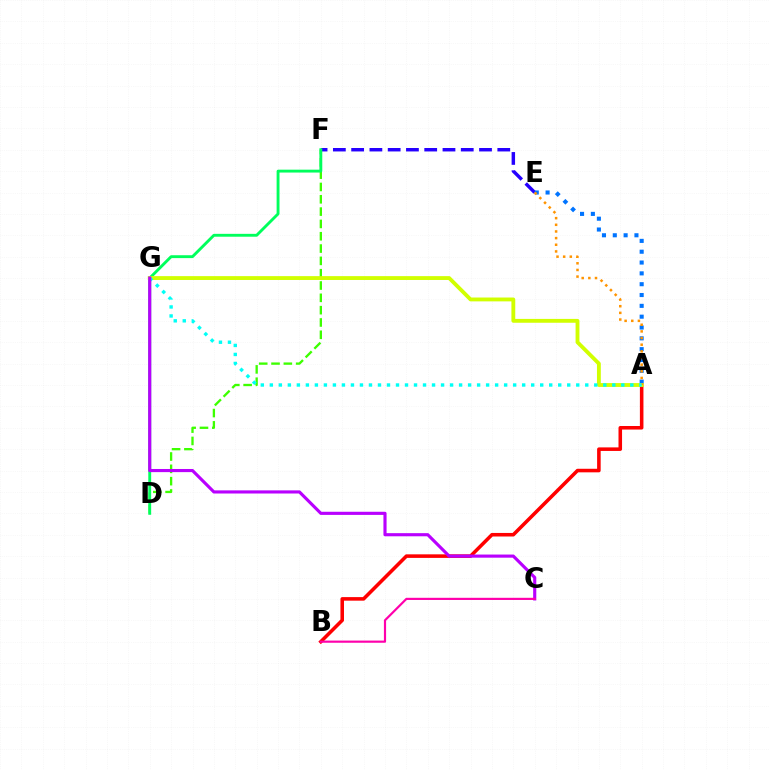{('E', 'F'): [{'color': '#2500ff', 'line_style': 'dashed', 'thickness': 2.48}], ('D', 'F'): [{'color': '#3dff00', 'line_style': 'dashed', 'thickness': 1.67}, {'color': '#00ff5c', 'line_style': 'solid', 'thickness': 2.07}], ('A', 'B'): [{'color': '#ff0000', 'line_style': 'solid', 'thickness': 2.56}], ('A', 'E'): [{'color': '#0074ff', 'line_style': 'dotted', 'thickness': 2.94}, {'color': '#ff9400', 'line_style': 'dotted', 'thickness': 1.81}], ('A', 'G'): [{'color': '#d1ff00', 'line_style': 'solid', 'thickness': 2.77}, {'color': '#00fff6', 'line_style': 'dotted', 'thickness': 2.45}], ('C', 'G'): [{'color': '#b900ff', 'line_style': 'solid', 'thickness': 2.26}], ('B', 'C'): [{'color': '#ff00ac', 'line_style': 'solid', 'thickness': 1.57}]}